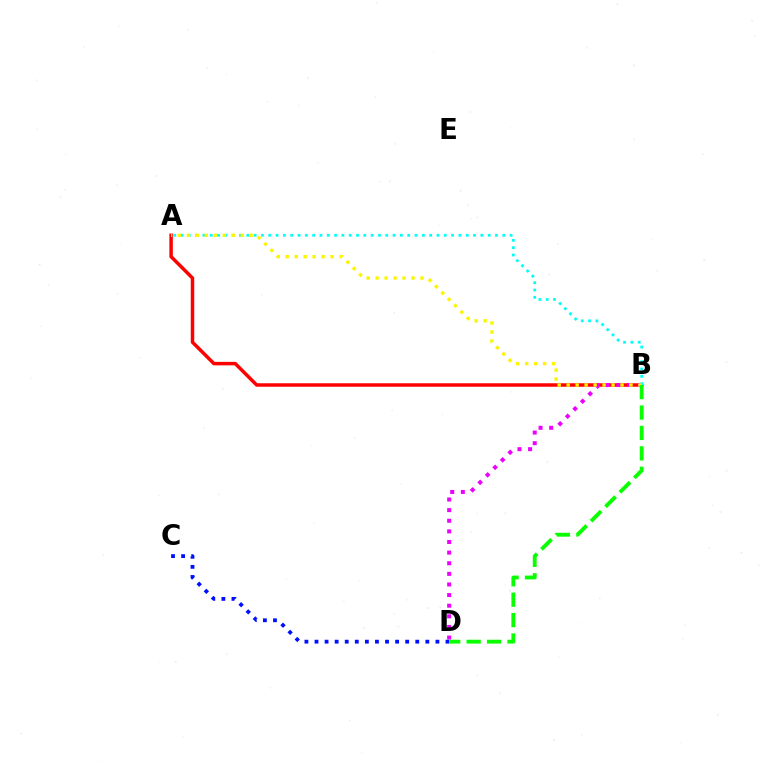{('A', 'B'): [{'color': '#ff0000', 'line_style': 'solid', 'thickness': 2.51}, {'color': '#00fff6', 'line_style': 'dotted', 'thickness': 1.99}, {'color': '#fcf500', 'line_style': 'dotted', 'thickness': 2.44}], ('B', 'D'): [{'color': '#ee00ff', 'line_style': 'dotted', 'thickness': 2.89}, {'color': '#08ff00', 'line_style': 'dashed', 'thickness': 2.77}], ('C', 'D'): [{'color': '#0010ff', 'line_style': 'dotted', 'thickness': 2.74}]}